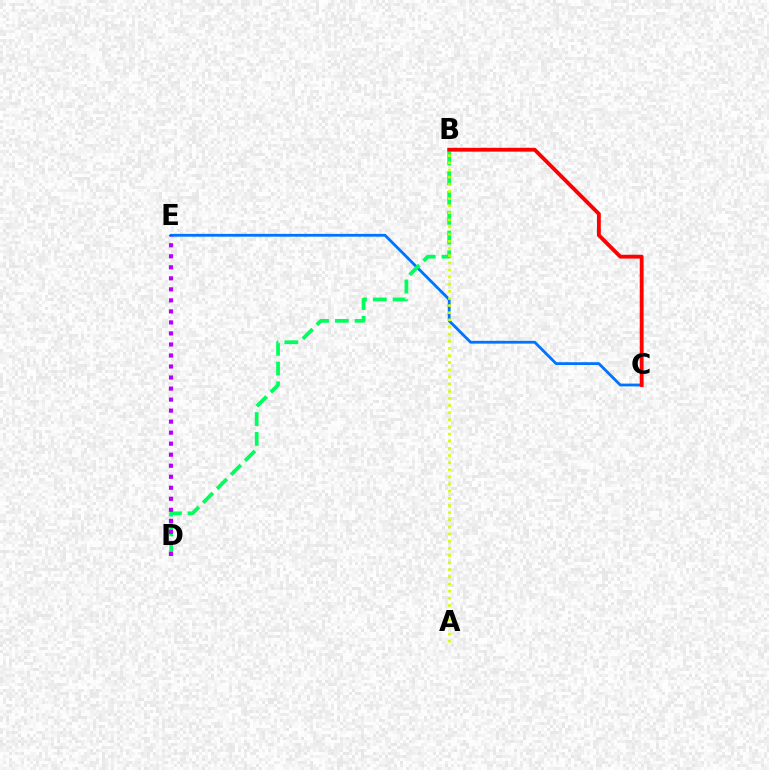{('C', 'E'): [{'color': '#0074ff', 'line_style': 'solid', 'thickness': 2.02}], ('B', 'D'): [{'color': '#00ff5c', 'line_style': 'dashed', 'thickness': 2.69}], ('D', 'E'): [{'color': '#b900ff', 'line_style': 'dotted', 'thickness': 3.0}], ('B', 'C'): [{'color': '#ff0000', 'line_style': 'solid', 'thickness': 2.77}], ('A', 'B'): [{'color': '#d1ff00', 'line_style': 'dotted', 'thickness': 1.94}]}